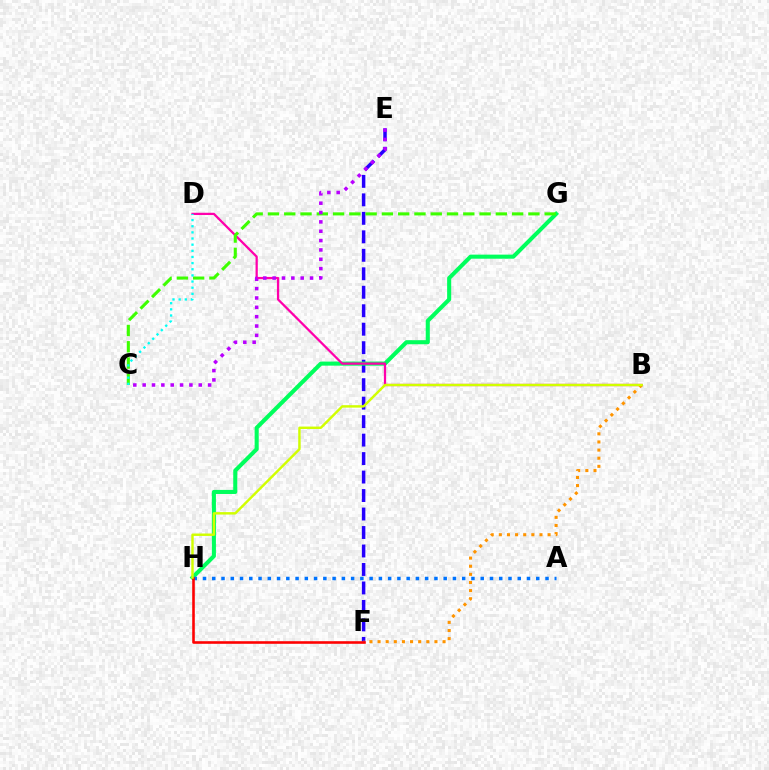{('E', 'F'): [{'color': '#2500ff', 'line_style': 'dashed', 'thickness': 2.51}], ('G', 'H'): [{'color': '#00ff5c', 'line_style': 'solid', 'thickness': 2.93}], ('B', 'D'): [{'color': '#ff00ac', 'line_style': 'solid', 'thickness': 1.62}], ('A', 'H'): [{'color': '#0074ff', 'line_style': 'dotted', 'thickness': 2.52}], ('C', 'G'): [{'color': '#3dff00', 'line_style': 'dashed', 'thickness': 2.21}], ('B', 'F'): [{'color': '#ff9400', 'line_style': 'dotted', 'thickness': 2.21}], ('C', 'D'): [{'color': '#00fff6', 'line_style': 'dotted', 'thickness': 1.67}], ('F', 'H'): [{'color': '#ff0000', 'line_style': 'solid', 'thickness': 1.86}], ('B', 'H'): [{'color': '#d1ff00', 'line_style': 'solid', 'thickness': 1.75}], ('C', 'E'): [{'color': '#b900ff', 'line_style': 'dotted', 'thickness': 2.54}]}